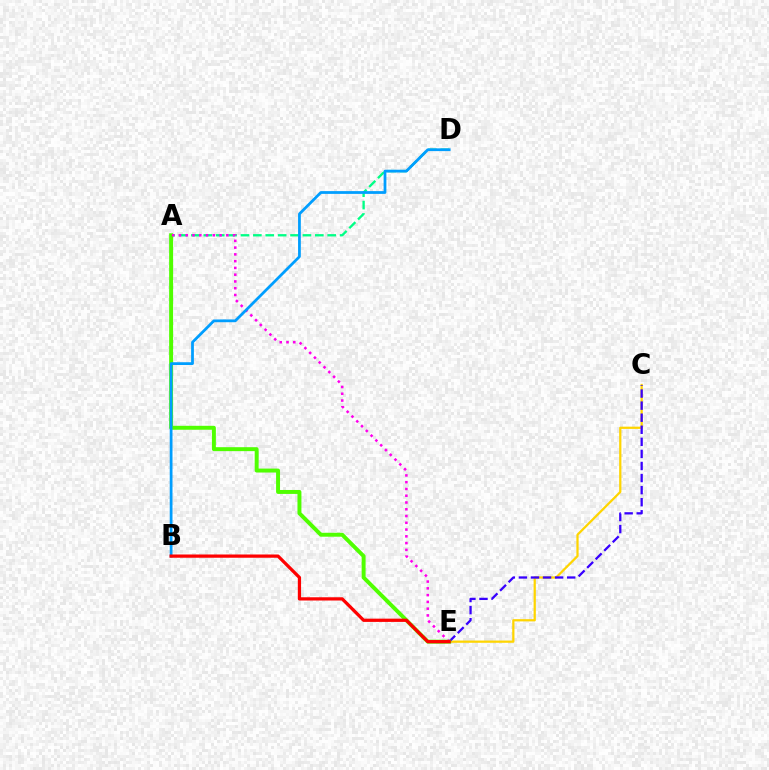{('C', 'E'): [{'color': '#ffd500', 'line_style': 'solid', 'thickness': 1.61}, {'color': '#3700ff', 'line_style': 'dashed', 'thickness': 1.64}], ('A', 'D'): [{'color': '#00ff86', 'line_style': 'dashed', 'thickness': 1.68}], ('A', 'E'): [{'color': '#4fff00', 'line_style': 'solid', 'thickness': 2.84}, {'color': '#ff00ed', 'line_style': 'dotted', 'thickness': 1.84}], ('B', 'D'): [{'color': '#009eff', 'line_style': 'solid', 'thickness': 1.99}], ('B', 'E'): [{'color': '#ff0000', 'line_style': 'solid', 'thickness': 2.34}]}